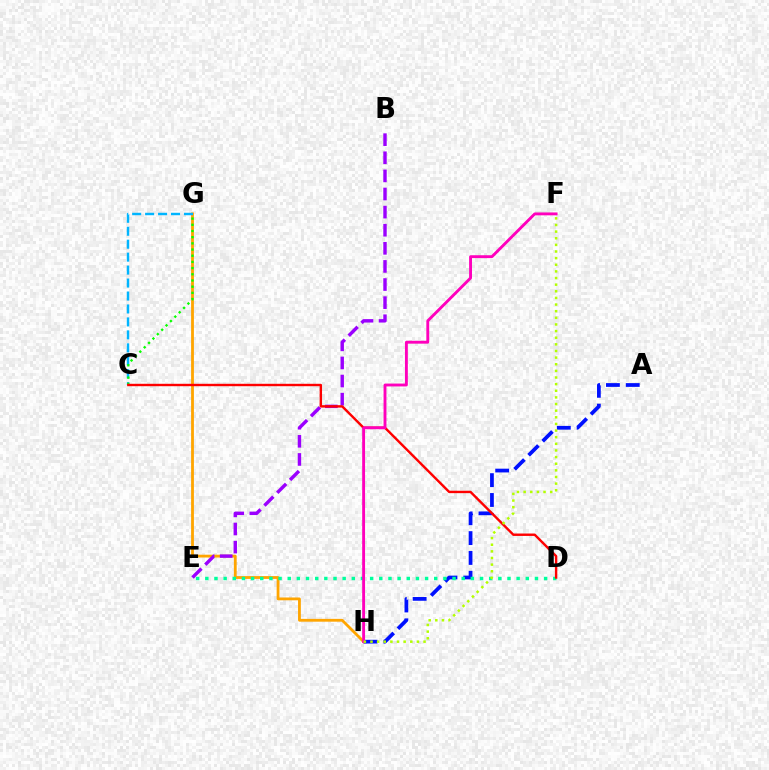{('G', 'H'): [{'color': '#ffa500', 'line_style': 'solid', 'thickness': 2.02}], ('C', 'G'): [{'color': '#00b5ff', 'line_style': 'dashed', 'thickness': 1.76}, {'color': '#08ff00', 'line_style': 'dotted', 'thickness': 1.68}], ('A', 'H'): [{'color': '#0010ff', 'line_style': 'dashed', 'thickness': 2.69}], ('B', 'E'): [{'color': '#9b00ff', 'line_style': 'dashed', 'thickness': 2.46}], ('D', 'E'): [{'color': '#00ff9d', 'line_style': 'dotted', 'thickness': 2.49}], ('C', 'D'): [{'color': '#ff0000', 'line_style': 'solid', 'thickness': 1.73}], ('F', 'H'): [{'color': '#ff00bd', 'line_style': 'solid', 'thickness': 2.07}, {'color': '#b3ff00', 'line_style': 'dotted', 'thickness': 1.8}]}